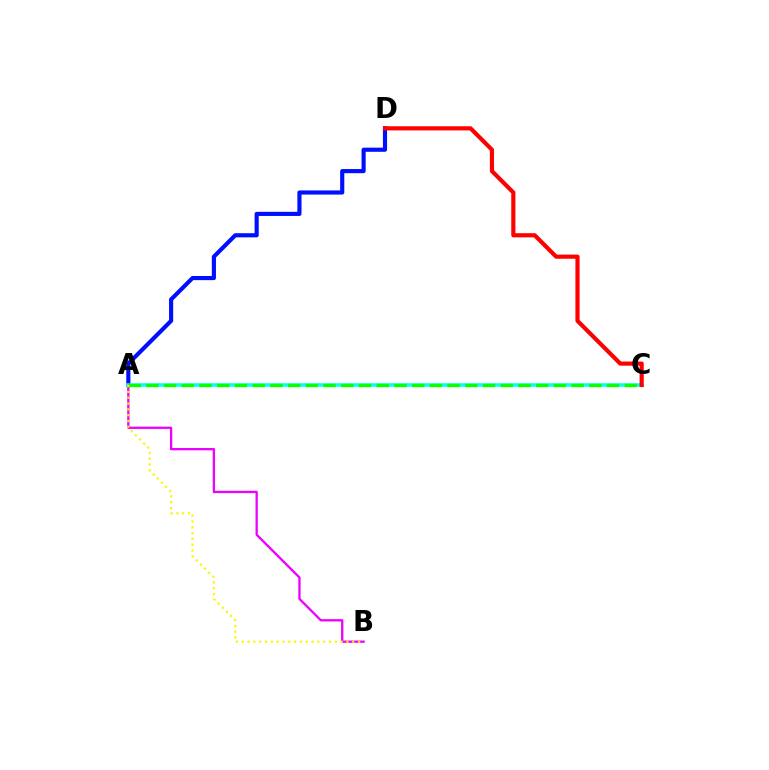{('A', 'B'): [{'color': '#ee00ff', 'line_style': 'solid', 'thickness': 1.66}, {'color': '#fcf500', 'line_style': 'dotted', 'thickness': 1.58}], ('A', 'D'): [{'color': '#0010ff', 'line_style': 'solid', 'thickness': 2.98}], ('A', 'C'): [{'color': '#00fff6', 'line_style': 'solid', 'thickness': 2.55}, {'color': '#08ff00', 'line_style': 'dashed', 'thickness': 2.41}], ('C', 'D'): [{'color': '#ff0000', 'line_style': 'solid', 'thickness': 2.99}]}